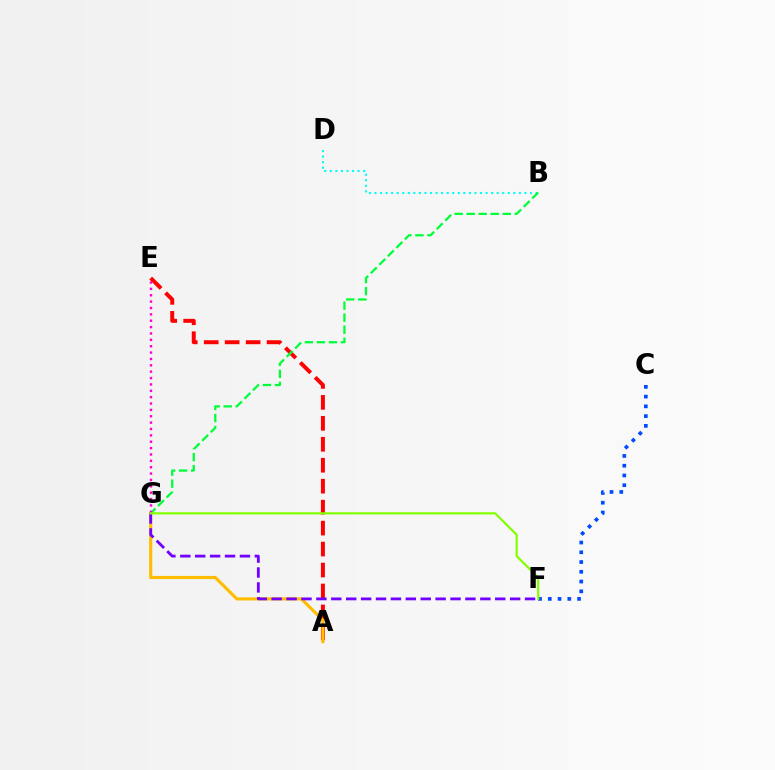{('A', 'E'): [{'color': '#ff0000', 'line_style': 'dashed', 'thickness': 2.85}], ('A', 'G'): [{'color': '#ffbd00', 'line_style': 'solid', 'thickness': 2.26}], ('B', 'D'): [{'color': '#00fff6', 'line_style': 'dotted', 'thickness': 1.51}], ('F', 'G'): [{'color': '#7200ff', 'line_style': 'dashed', 'thickness': 2.02}, {'color': '#84ff00', 'line_style': 'solid', 'thickness': 1.58}], ('B', 'G'): [{'color': '#00ff39', 'line_style': 'dashed', 'thickness': 1.63}], ('E', 'G'): [{'color': '#ff00cf', 'line_style': 'dotted', 'thickness': 1.73}], ('C', 'F'): [{'color': '#004bff', 'line_style': 'dotted', 'thickness': 2.65}]}